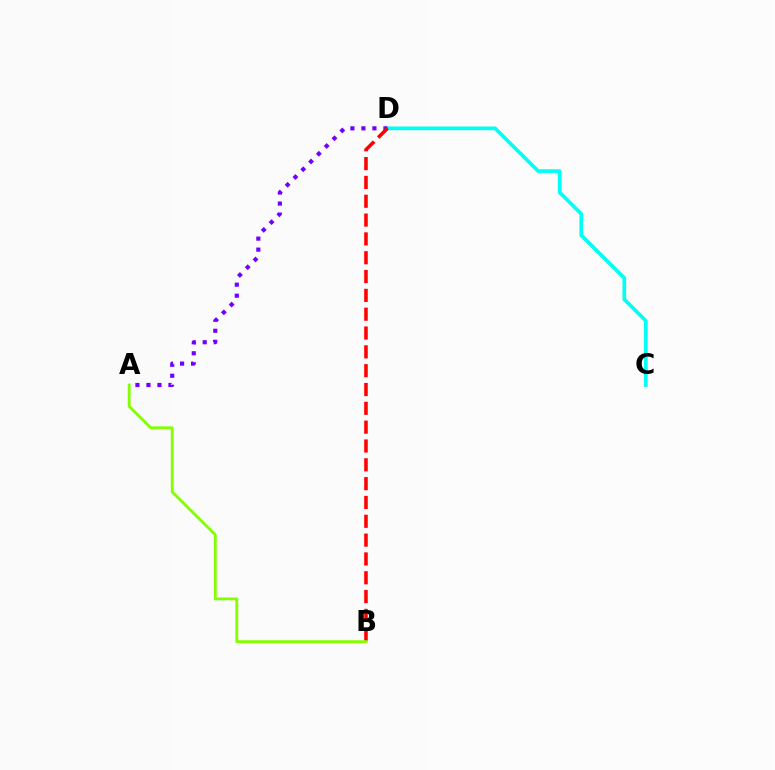{('C', 'D'): [{'color': '#00fff6', 'line_style': 'solid', 'thickness': 2.67}], ('A', 'D'): [{'color': '#7200ff', 'line_style': 'dotted', 'thickness': 2.99}], ('B', 'D'): [{'color': '#ff0000', 'line_style': 'dashed', 'thickness': 2.56}], ('A', 'B'): [{'color': '#84ff00', 'line_style': 'solid', 'thickness': 2.05}]}